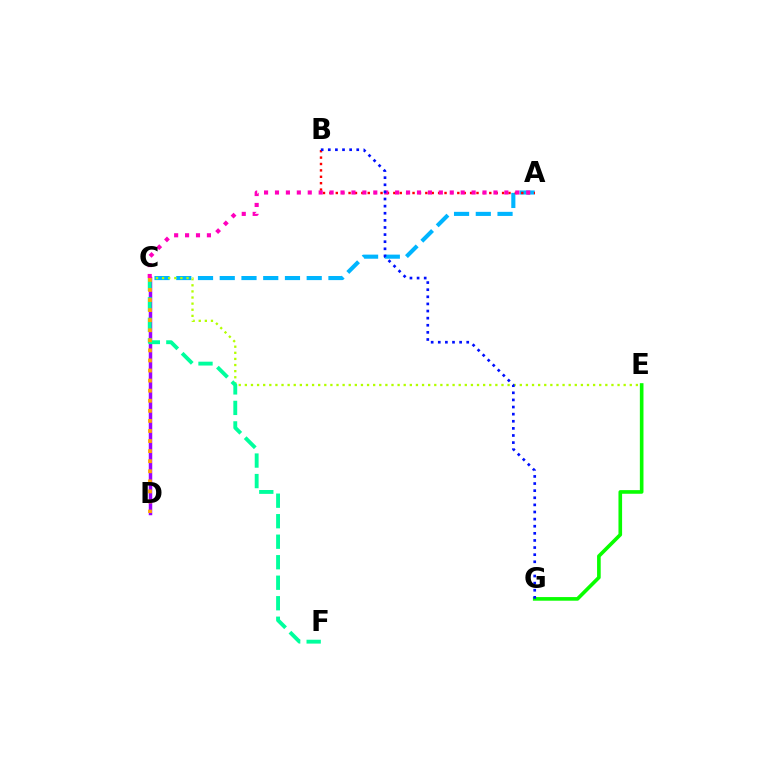{('E', 'G'): [{'color': '#08ff00', 'line_style': 'solid', 'thickness': 2.61}], ('A', 'C'): [{'color': '#00b5ff', 'line_style': 'dashed', 'thickness': 2.95}, {'color': '#ff00bd', 'line_style': 'dotted', 'thickness': 2.97}], ('C', 'E'): [{'color': '#b3ff00', 'line_style': 'dotted', 'thickness': 1.66}], ('A', 'B'): [{'color': '#ff0000', 'line_style': 'dotted', 'thickness': 1.74}], ('C', 'D'): [{'color': '#9b00ff', 'line_style': 'solid', 'thickness': 2.5}, {'color': '#ffa500', 'line_style': 'dotted', 'thickness': 2.74}], ('C', 'F'): [{'color': '#00ff9d', 'line_style': 'dashed', 'thickness': 2.79}], ('B', 'G'): [{'color': '#0010ff', 'line_style': 'dotted', 'thickness': 1.93}]}